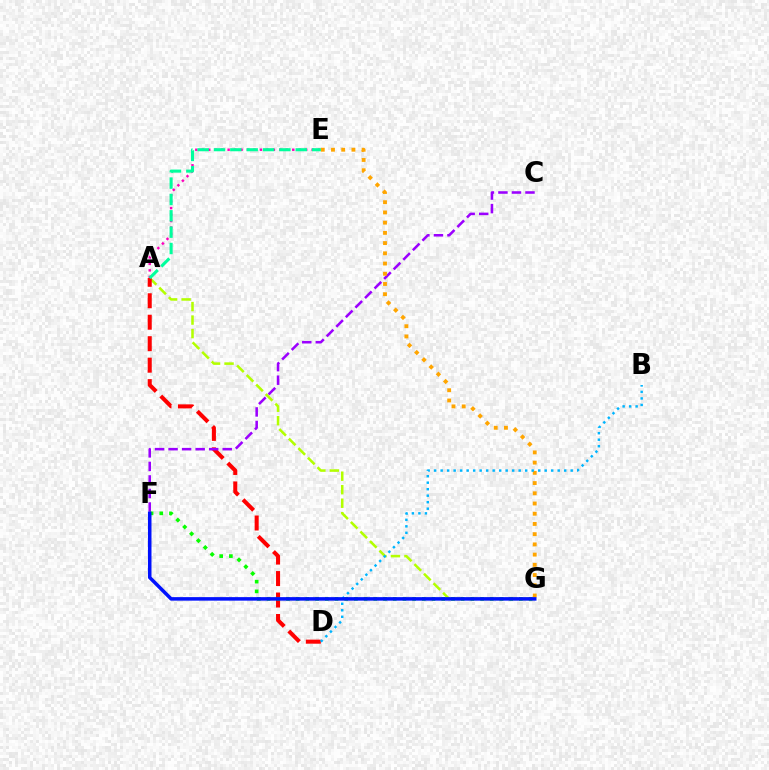{('A', 'E'): [{'color': '#ff00bd', 'line_style': 'dotted', 'thickness': 1.76}, {'color': '#00ff9d', 'line_style': 'dashed', 'thickness': 2.22}], ('A', 'G'): [{'color': '#b3ff00', 'line_style': 'dashed', 'thickness': 1.84}], ('A', 'D'): [{'color': '#ff0000', 'line_style': 'dashed', 'thickness': 2.92}], ('C', 'F'): [{'color': '#9b00ff', 'line_style': 'dashed', 'thickness': 1.84}], ('F', 'G'): [{'color': '#08ff00', 'line_style': 'dotted', 'thickness': 2.64}, {'color': '#0010ff', 'line_style': 'solid', 'thickness': 2.54}], ('E', 'G'): [{'color': '#ffa500', 'line_style': 'dotted', 'thickness': 2.78}], ('B', 'D'): [{'color': '#00b5ff', 'line_style': 'dotted', 'thickness': 1.77}]}